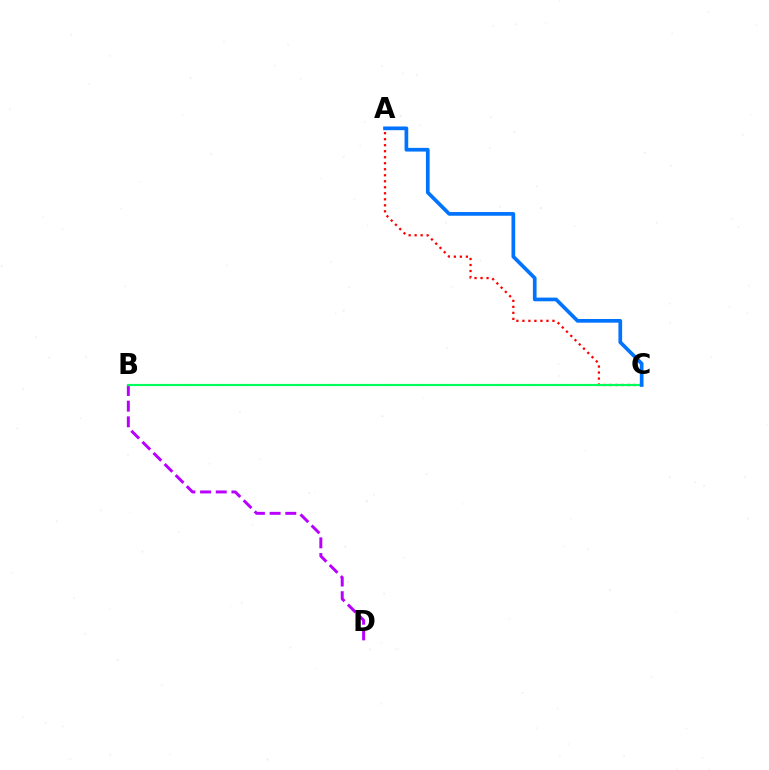{('B', 'D'): [{'color': '#b900ff', 'line_style': 'dashed', 'thickness': 2.13}], ('A', 'C'): [{'color': '#ff0000', 'line_style': 'dotted', 'thickness': 1.63}, {'color': '#0074ff', 'line_style': 'solid', 'thickness': 2.66}], ('B', 'C'): [{'color': '#d1ff00', 'line_style': 'dashed', 'thickness': 1.51}, {'color': '#00ff5c', 'line_style': 'solid', 'thickness': 1.54}]}